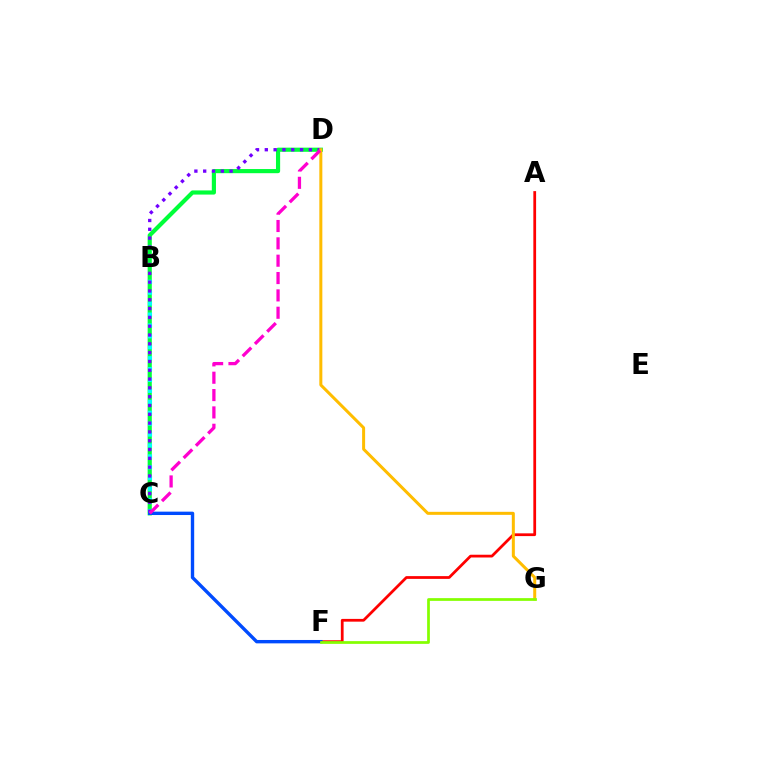{('C', 'D'): [{'color': '#00ff39', 'line_style': 'solid', 'thickness': 2.99}, {'color': '#7200ff', 'line_style': 'dotted', 'thickness': 2.39}, {'color': '#ff00cf', 'line_style': 'dashed', 'thickness': 2.36}], ('B', 'C'): [{'color': '#00fff6', 'line_style': 'dotted', 'thickness': 2.96}], ('A', 'F'): [{'color': '#ff0000', 'line_style': 'solid', 'thickness': 1.99}], ('C', 'F'): [{'color': '#004bff', 'line_style': 'solid', 'thickness': 2.43}], ('D', 'G'): [{'color': '#ffbd00', 'line_style': 'solid', 'thickness': 2.17}], ('F', 'G'): [{'color': '#84ff00', 'line_style': 'solid', 'thickness': 1.96}]}